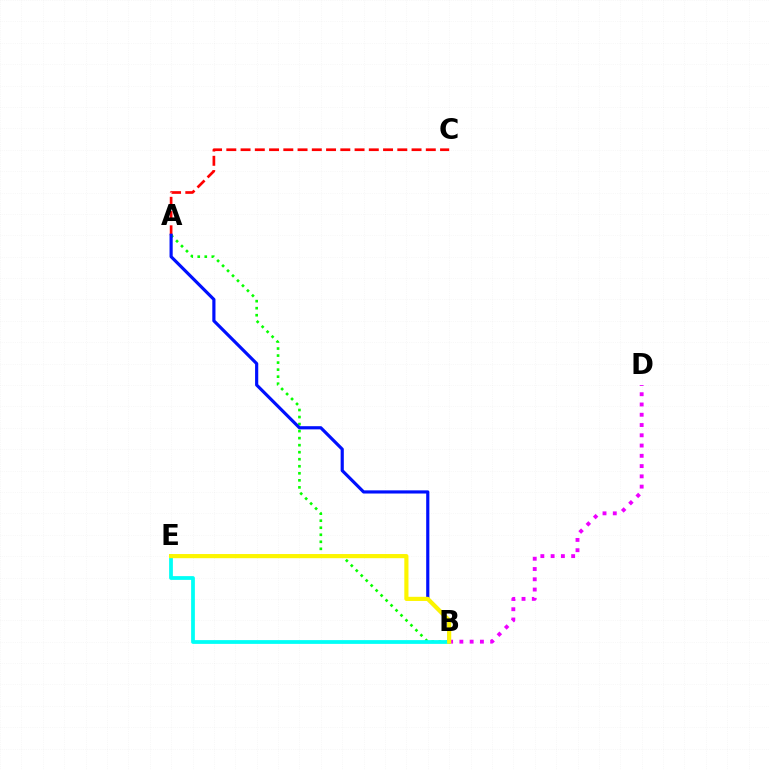{('A', 'C'): [{'color': '#ff0000', 'line_style': 'dashed', 'thickness': 1.94}], ('B', 'D'): [{'color': '#ee00ff', 'line_style': 'dotted', 'thickness': 2.79}], ('A', 'B'): [{'color': '#08ff00', 'line_style': 'dotted', 'thickness': 1.91}, {'color': '#0010ff', 'line_style': 'solid', 'thickness': 2.28}], ('B', 'E'): [{'color': '#00fff6', 'line_style': 'solid', 'thickness': 2.71}, {'color': '#fcf500', 'line_style': 'solid', 'thickness': 2.99}]}